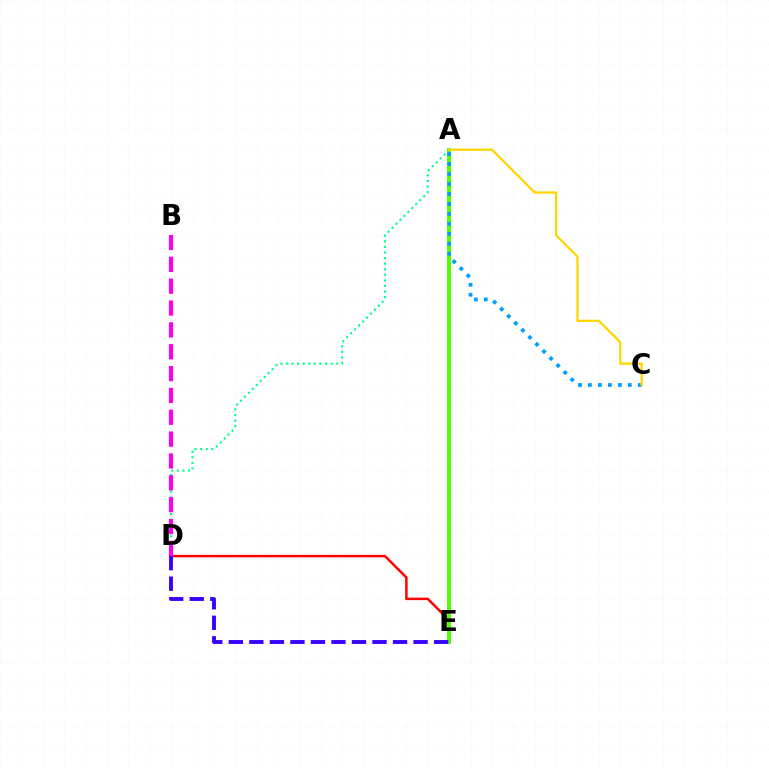{('D', 'E'): [{'color': '#ff0000', 'line_style': 'solid', 'thickness': 1.78}, {'color': '#3700ff', 'line_style': 'dashed', 'thickness': 2.79}], ('A', 'D'): [{'color': '#00ff86', 'line_style': 'dotted', 'thickness': 1.52}], ('A', 'E'): [{'color': '#4fff00', 'line_style': 'solid', 'thickness': 2.84}], ('A', 'C'): [{'color': '#009eff', 'line_style': 'dotted', 'thickness': 2.71}, {'color': '#ffd500', 'line_style': 'solid', 'thickness': 1.63}], ('B', 'D'): [{'color': '#ff00ed', 'line_style': 'dashed', 'thickness': 2.97}]}